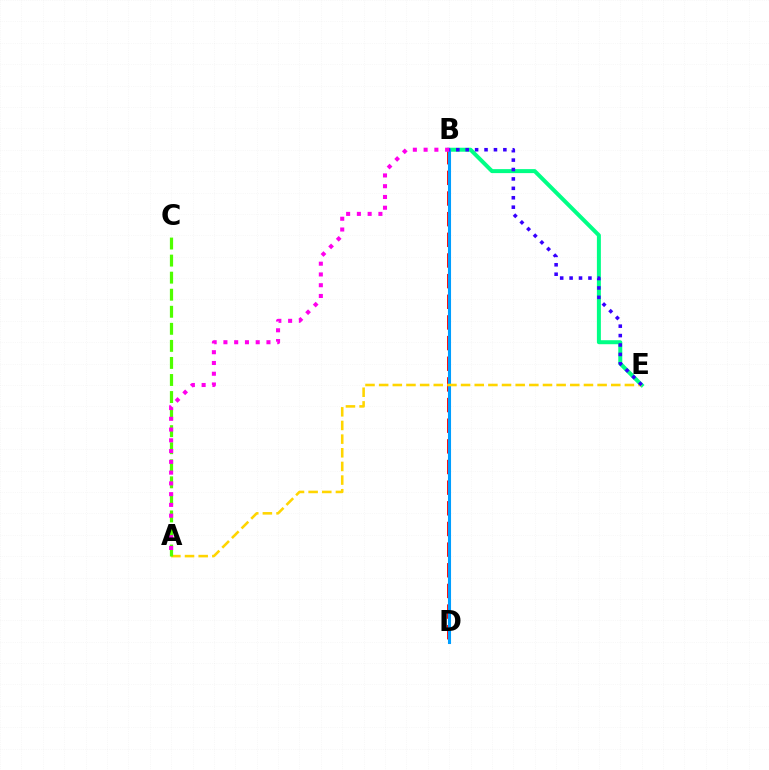{('B', 'D'): [{'color': '#ff0000', 'line_style': 'dashed', 'thickness': 2.81}, {'color': '#009eff', 'line_style': 'solid', 'thickness': 2.22}], ('B', 'E'): [{'color': '#00ff86', 'line_style': 'solid', 'thickness': 2.87}, {'color': '#3700ff', 'line_style': 'dotted', 'thickness': 2.56}], ('A', 'E'): [{'color': '#ffd500', 'line_style': 'dashed', 'thickness': 1.85}], ('A', 'C'): [{'color': '#4fff00', 'line_style': 'dashed', 'thickness': 2.32}], ('A', 'B'): [{'color': '#ff00ed', 'line_style': 'dotted', 'thickness': 2.92}]}